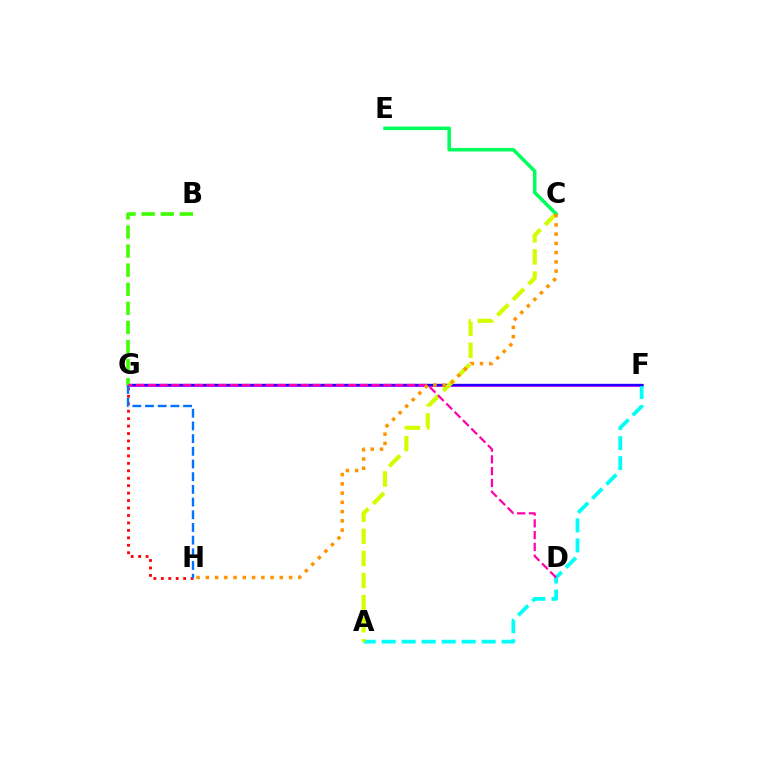{('F', 'G'): [{'color': '#b900ff', 'line_style': 'solid', 'thickness': 1.96}, {'color': '#2500ff', 'line_style': 'solid', 'thickness': 1.69}], ('A', 'F'): [{'color': '#00fff6', 'line_style': 'dashed', 'thickness': 2.72}], ('A', 'C'): [{'color': '#d1ff00', 'line_style': 'dashed', 'thickness': 3.0}], ('G', 'H'): [{'color': '#ff0000', 'line_style': 'dotted', 'thickness': 2.02}, {'color': '#0074ff', 'line_style': 'dashed', 'thickness': 1.72}], ('C', 'E'): [{'color': '#00ff5c', 'line_style': 'solid', 'thickness': 2.55}], ('B', 'G'): [{'color': '#3dff00', 'line_style': 'dashed', 'thickness': 2.59}], ('D', 'G'): [{'color': '#ff00ac', 'line_style': 'dashed', 'thickness': 1.6}], ('C', 'H'): [{'color': '#ff9400', 'line_style': 'dotted', 'thickness': 2.51}]}